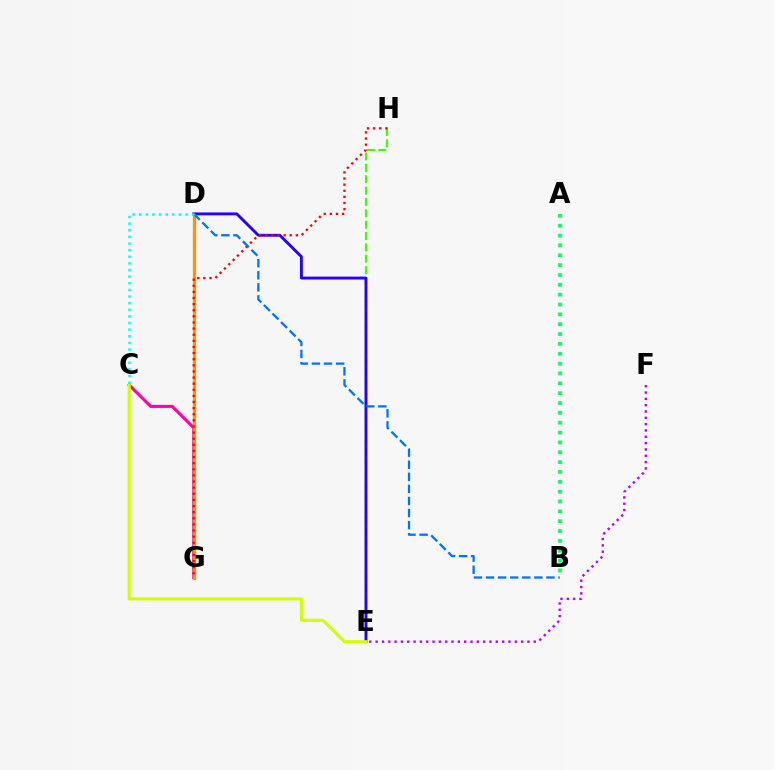{('C', 'G'): [{'color': '#ff00ac', 'line_style': 'solid', 'thickness': 2.22}], ('E', 'H'): [{'color': '#3dff00', 'line_style': 'dashed', 'thickness': 1.54}], ('A', 'B'): [{'color': '#00ff5c', 'line_style': 'dotted', 'thickness': 2.68}], ('D', 'G'): [{'color': '#ff9400', 'line_style': 'solid', 'thickness': 2.36}], ('D', 'E'): [{'color': '#2500ff', 'line_style': 'solid', 'thickness': 2.08}], ('G', 'H'): [{'color': '#ff0000', 'line_style': 'dotted', 'thickness': 1.66}], ('E', 'F'): [{'color': '#b900ff', 'line_style': 'dotted', 'thickness': 1.72}], ('B', 'D'): [{'color': '#0074ff', 'line_style': 'dashed', 'thickness': 1.64}], ('C', 'E'): [{'color': '#d1ff00', 'line_style': 'solid', 'thickness': 2.21}], ('C', 'D'): [{'color': '#00fff6', 'line_style': 'dotted', 'thickness': 1.8}]}